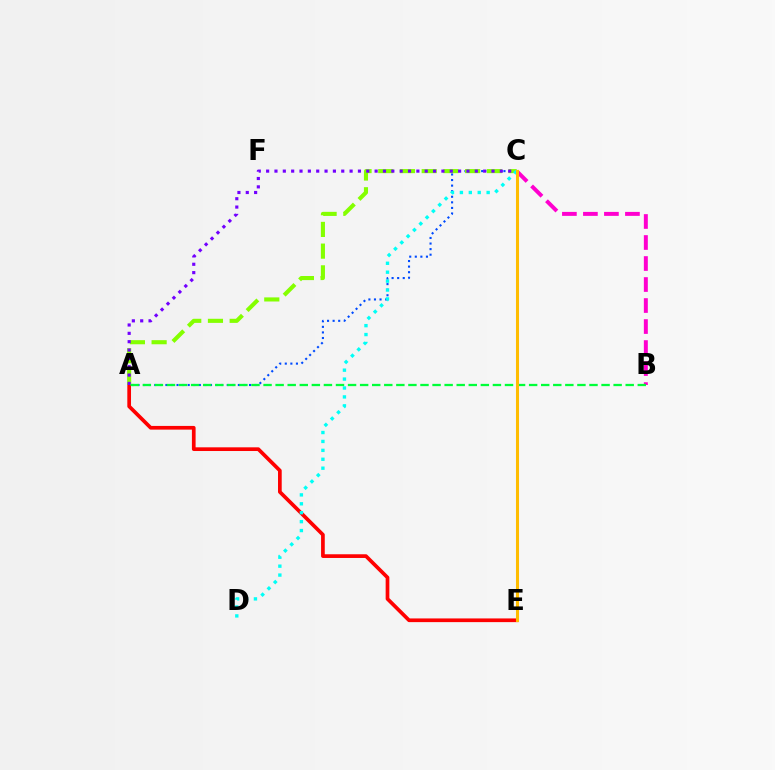{('A', 'E'): [{'color': '#ff0000', 'line_style': 'solid', 'thickness': 2.66}], ('A', 'C'): [{'color': '#004bff', 'line_style': 'dotted', 'thickness': 1.51}, {'color': '#84ff00', 'line_style': 'dashed', 'thickness': 2.95}, {'color': '#7200ff', 'line_style': 'dotted', 'thickness': 2.27}], ('B', 'C'): [{'color': '#ff00cf', 'line_style': 'dashed', 'thickness': 2.85}], ('C', 'D'): [{'color': '#00fff6', 'line_style': 'dotted', 'thickness': 2.42}], ('A', 'B'): [{'color': '#00ff39', 'line_style': 'dashed', 'thickness': 1.64}], ('C', 'E'): [{'color': '#ffbd00', 'line_style': 'solid', 'thickness': 2.2}]}